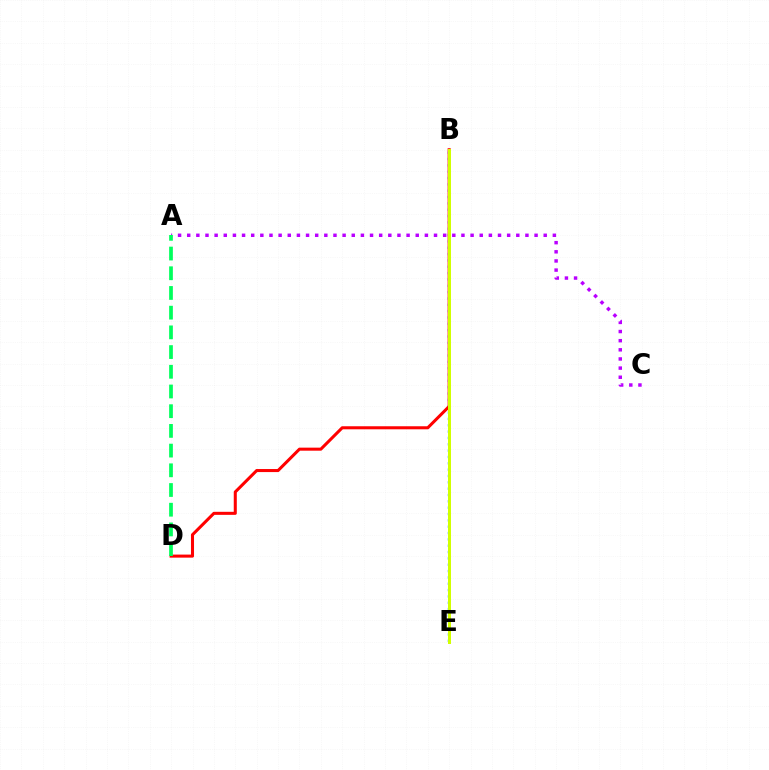{('A', 'C'): [{'color': '#b900ff', 'line_style': 'dotted', 'thickness': 2.48}], ('B', 'E'): [{'color': '#0074ff', 'line_style': 'dotted', 'thickness': 1.72}, {'color': '#d1ff00', 'line_style': 'solid', 'thickness': 2.16}], ('B', 'D'): [{'color': '#ff0000', 'line_style': 'solid', 'thickness': 2.19}], ('A', 'D'): [{'color': '#00ff5c', 'line_style': 'dashed', 'thickness': 2.68}]}